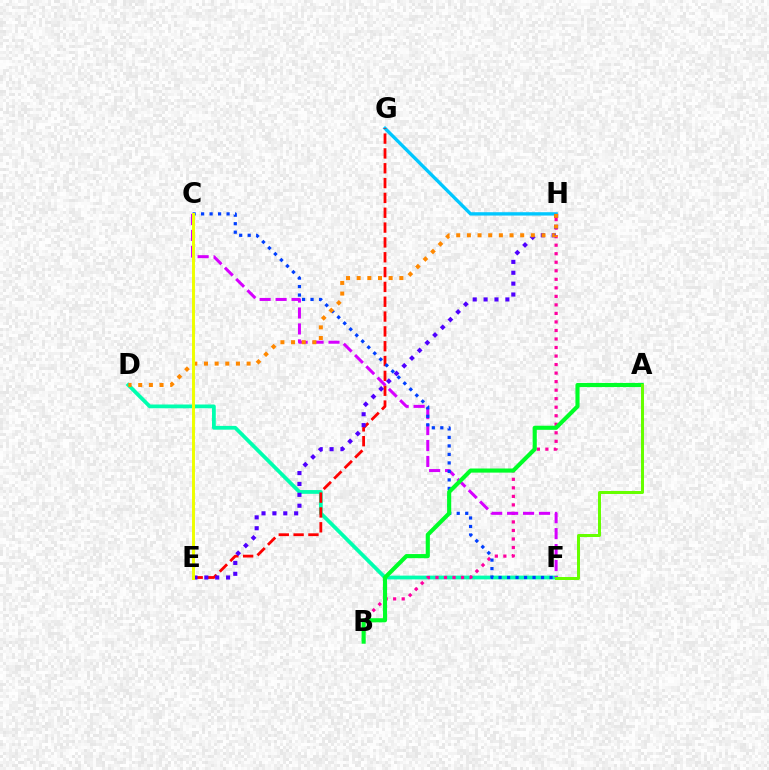{('G', 'H'): [{'color': '#00c7ff', 'line_style': 'solid', 'thickness': 2.41}], ('D', 'F'): [{'color': '#00ffaf', 'line_style': 'solid', 'thickness': 2.71}], ('E', 'G'): [{'color': '#ff0000', 'line_style': 'dashed', 'thickness': 2.01}], ('B', 'H'): [{'color': '#ff00a0', 'line_style': 'dotted', 'thickness': 2.32}], ('C', 'F'): [{'color': '#d600ff', 'line_style': 'dashed', 'thickness': 2.17}, {'color': '#003fff', 'line_style': 'dotted', 'thickness': 2.31}], ('E', 'H'): [{'color': '#4f00ff', 'line_style': 'dotted', 'thickness': 2.96}], ('A', 'B'): [{'color': '#00ff27', 'line_style': 'solid', 'thickness': 2.96}], ('D', 'H'): [{'color': '#ff8800', 'line_style': 'dotted', 'thickness': 2.9}], ('C', 'E'): [{'color': '#eeff00', 'line_style': 'solid', 'thickness': 2.13}], ('A', 'F'): [{'color': '#66ff00', 'line_style': 'solid', 'thickness': 2.16}]}